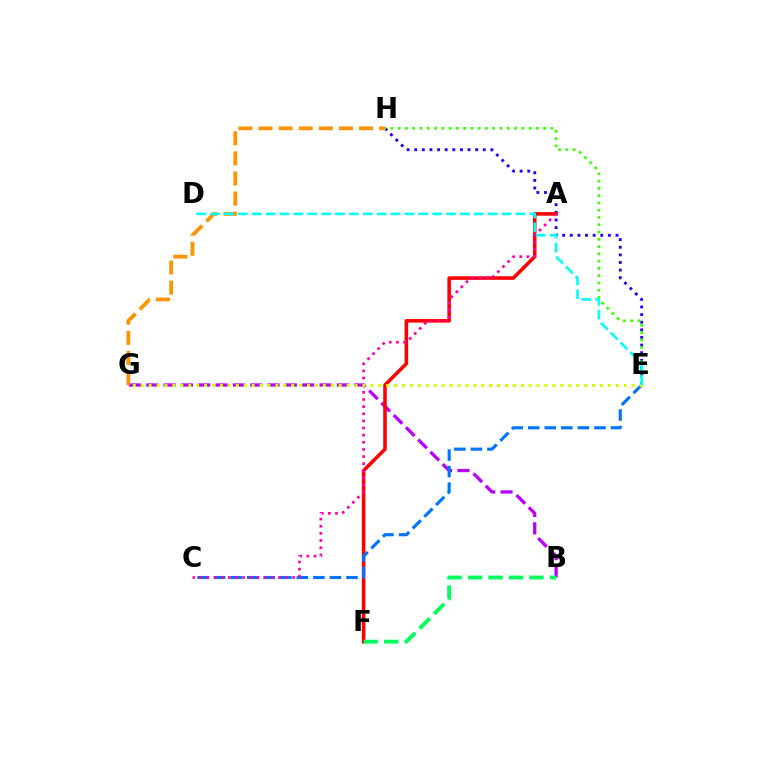{('B', 'G'): [{'color': '#b900ff', 'line_style': 'dashed', 'thickness': 2.35}], ('E', 'H'): [{'color': '#2500ff', 'line_style': 'dotted', 'thickness': 2.07}, {'color': '#3dff00', 'line_style': 'dotted', 'thickness': 1.98}], ('A', 'F'): [{'color': '#ff0000', 'line_style': 'solid', 'thickness': 2.57}], ('G', 'H'): [{'color': '#ff9400', 'line_style': 'dashed', 'thickness': 2.73}], ('C', 'E'): [{'color': '#0074ff', 'line_style': 'dashed', 'thickness': 2.25}], ('A', 'C'): [{'color': '#ff00ac', 'line_style': 'dotted', 'thickness': 1.94}], ('E', 'G'): [{'color': '#d1ff00', 'line_style': 'dotted', 'thickness': 2.15}], ('D', 'E'): [{'color': '#00fff6', 'line_style': 'dashed', 'thickness': 1.89}], ('B', 'F'): [{'color': '#00ff5c', 'line_style': 'dashed', 'thickness': 2.78}]}